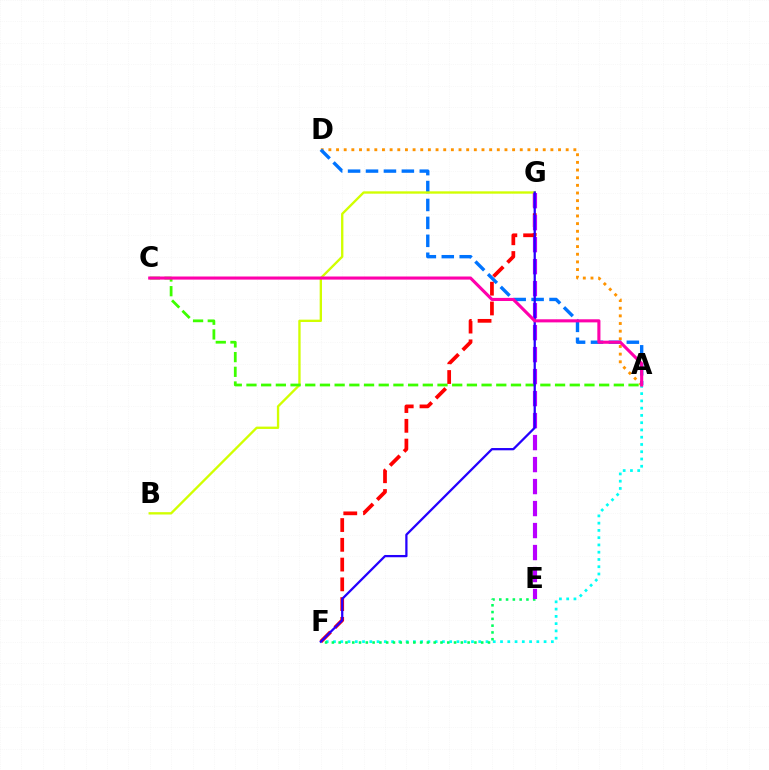{('A', 'D'): [{'color': '#ff9400', 'line_style': 'dotted', 'thickness': 2.08}, {'color': '#0074ff', 'line_style': 'dashed', 'thickness': 2.44}], ('B', 'G'): [{'color': '#d1ff00', 'line_style': 'solid', 'thickness': 1.69}], ('A', 'C'): [{'color': '#3dff00', 'line_style': 'dashed', 'thickness': 2.0}, {'color': '#ff00ac', 'line_style': 'solid', 'thickness': 2.23}], ('F', 'G'): [{'color': '#ff0000', 'line_style': 'dashed', 'thickness': 2.68}, {'color': '#2500ff', 'line_style': 'solid', 'thickness': 1.63}], ('A', 'F'): [{'color': '#00fff6', 'line_style': 'dotted', 'thickness': 1.97}], ('E', 'F'): [{'color': '#00ff5c', 'line_style': 'dotted', 'thickness': 1.84}], ('E', 'G'): [{'color': '#b900ff', 'line_style': 'dashed', 'thickness': 2.99}]}